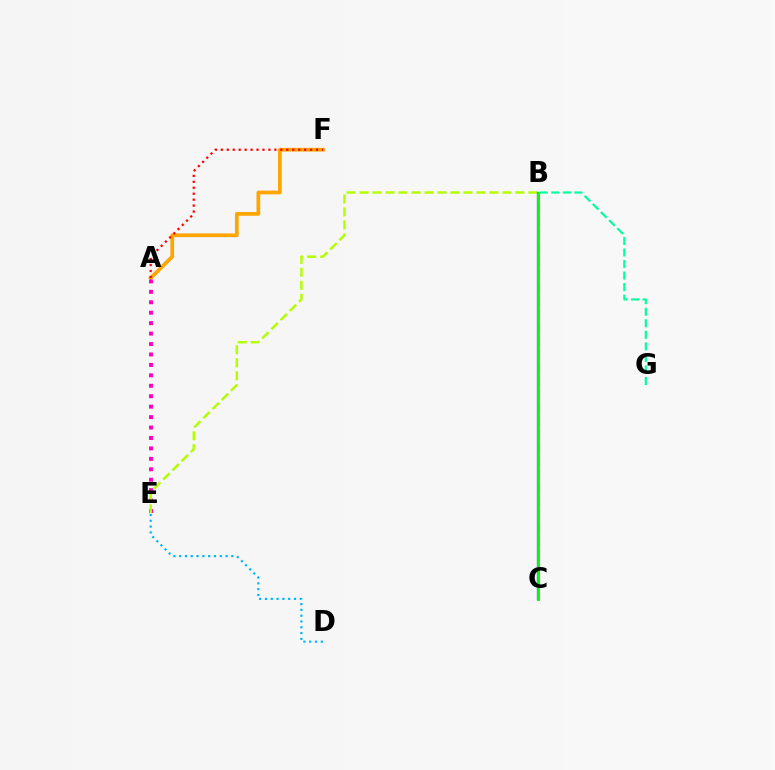{('B', 'C'): [{'color': '#9b00ff', 'line_style': 'dashed', 'thickness': 1.81}, {'color': '#0010ff', 'line_style': 'solid', 'thickness': 1.6}, {'color': '#08ff00', 'line_style': 'solid', 'thickness': 2.08}], ('D', 'E'): [{'color': '#00b5ff', 'line_style': 'dotted', 'thickness': 1.58}], ('A', 'F'): [{'color': '#ffa500', 'line_style': 'solid', 'thickness': 2.68}, {'color': '#ff0000', 'line_style': 'dotted', 'thickness': 1.62}], ('A', 'E'): [{'color': '#ff00bd', 'line_style': 'dotted', 'thickness': 2.84}], ('B', 'E'): [{'color': '#b3ff00', 'line_style': 'dashed', 'thickness': 1.76}], ('B', 'G'): [{'color': '#00ff9d', 'line_style': 'dashed', 'thickness': 1.57}]}